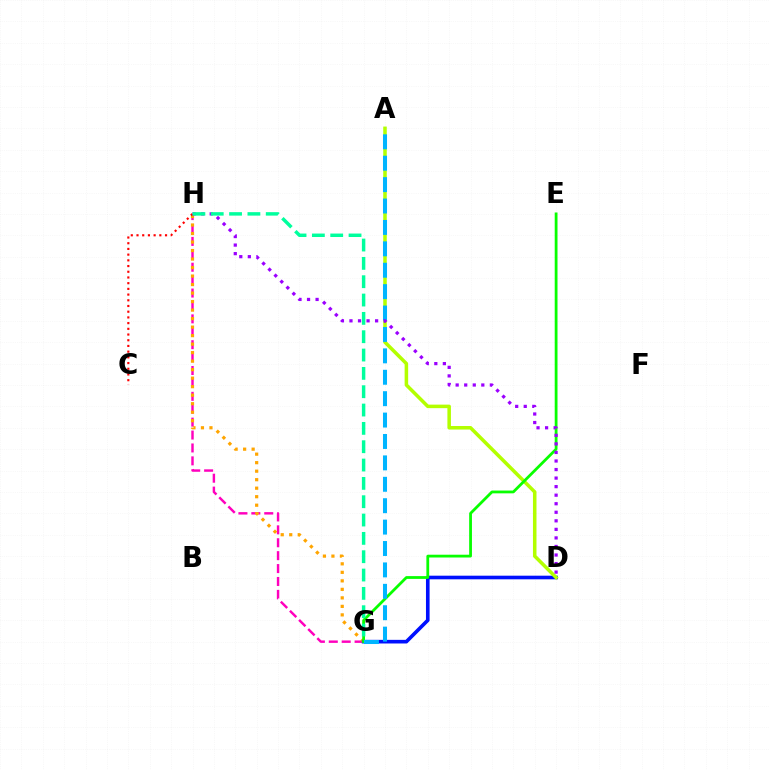{('G', 'H'): [{'color': '#ff00bd', 'line_style': 'dashed', 'thickness': 1.75}, {'color': '#ffa500', 'line_style': 'dotted', 'thickness': 2.31}, {'color': '#00ff9d', 'line_style': 'dashed', 'thickness': 2.49}], ('D', 'G'): [{'color': '#0010ff', 'line_style': 'solid', 'thickness': 2.61}], ('A', 'D'): [{'color': '#b3ff00', 'line_style': 'solid', 'thickness': 2.54}], ('E', 'G'): [{'color': '#08ff00', 'line_style': 'solid', 'thickness': 2.01}], ('A', 'G'): [{'color': '#00b5ff', 'line_style': 'dashed', 'thickness': 2.91}], ('C', 'H'): [{'color': '#ff0000', 'line_style': 'dotted', 'thickness': 1.55}], ('D', 'H'): [{'color': '#9b00ff', 'line_style': 'dotted', 'thickness': 2.32}]}